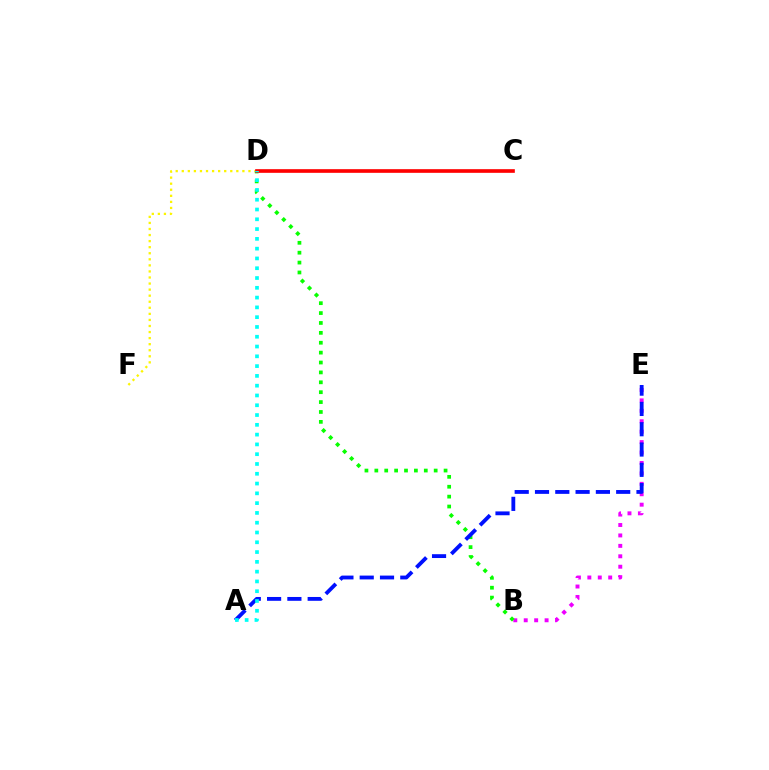{('D', 'F'): [{'color': '#fcf500', 'line_style': 'dotted', 'thickness': 1.65}], ('B', 'E'): [{'color': '#ee00ff', 'line_style': 'dotted', 'thickness': 2.83}], ('B', 'D'): [{'color': '#08ff00', 'line_style': 'dotted', 'thickness': 2.69}], ('A', 'E'): [{'color': '#0010ff', 'line_style': 'dashed', 'thickness': 2.76}], ('C', 'D'): [{'color': '#ff0000', 'line_style': 'solid', 'thickness': 2.63}], ('A', 'D'): [{'color': '#00fff6', 'line_style': 'dotted', 'thickness': 2.66}]}